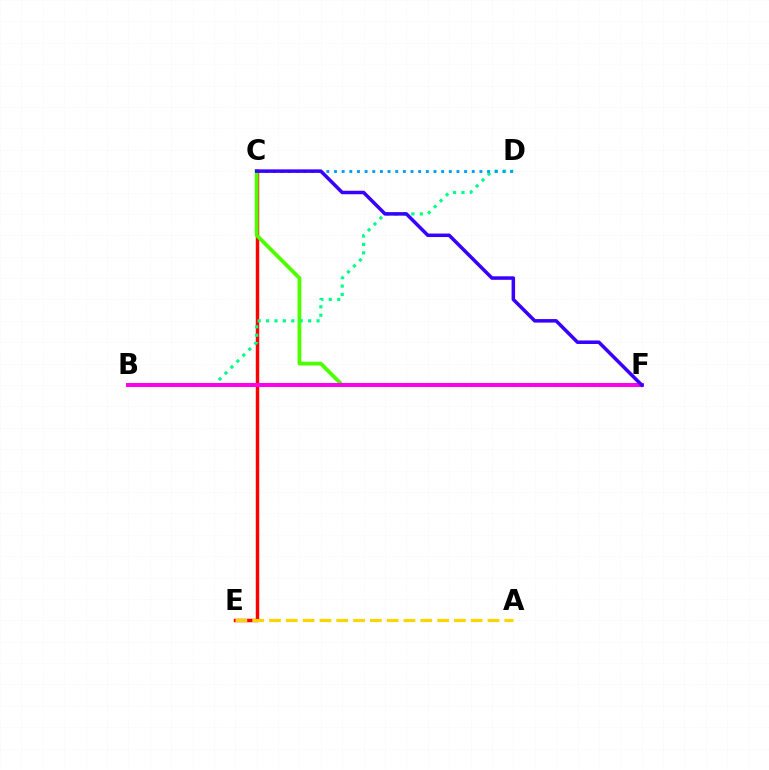{('C', 'E'): [{'color': '#ff0000', 'line_style': 'solid', 'thickness': 2.48}], ('A', 'E'): [{'color': '#ffd500', 'line_style': 'dashed', 'thickness': 2.28}], ('C', 'F'): [{'color': '#4fff00', 'line_style': 'solid', 'thickness': 2.75}, {'color': '#3700ff', 'line_style': 'solid', 'thickness': 2.53}], ('B', 'D'): [{'color': '#00ff86', 'line_style': 'dotted', 'thickness': 2.29}], ('B', 'F'): [{'color': '#ff00ed', 'line_style': 'solid', 'thickness': 2.9}], ('C', 'D'): [{'color': '#009eff', 'line_style': 'dotted', 'thickness': 2.08}]}